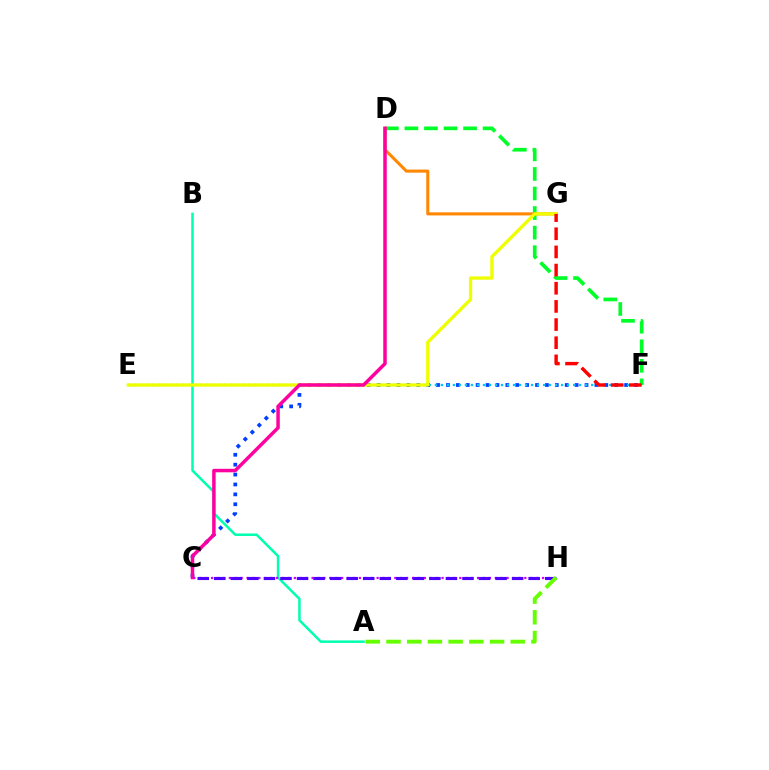{('D', 'F'): [{'color': '#00ff27', 'line_style': 'dashed', 'thickness': 2.66}], ('A', 'B'): [{'color': '#00ffaf', 'line_style': 'solid', 'thickness': 1.8}], ('D', 'G'): [{'color': '#ff8800', 'line_style': 'solid', 'thickness': 2.2}], ('C', 'H'): [{'color': '#d600ff', 'line_style': 'dotted', 'thickness': 1.61}, {'color': '#4f00ff', 'line_style': 'dashed', 'thickness': 2.25}], ('C', 'F'): [{'color': '#003fff', 'line_style': 'dotted', 'thickness': 2.69}], ('E', 'F'): [{'color': '#00c7ff', 'line_style': 'dotted', 'thickness': 1.63}], ('E', 'G'): [{'color': '#eeff00', 'line_style': 'solid', 'thickness': 2.38}], ('F', 'G'): [{'color': '#ff0000', 'line_style': 'dashed', 'thickness': 2.47}], ('A', 'H'): [{'color': '#66ff00', 'line_style': 'dashed', 'thickness': 2.81}], ('C', 'D'): [{'color': '#ff00a0', 'line_style': 'solid', 'thickness': 2.51}]}